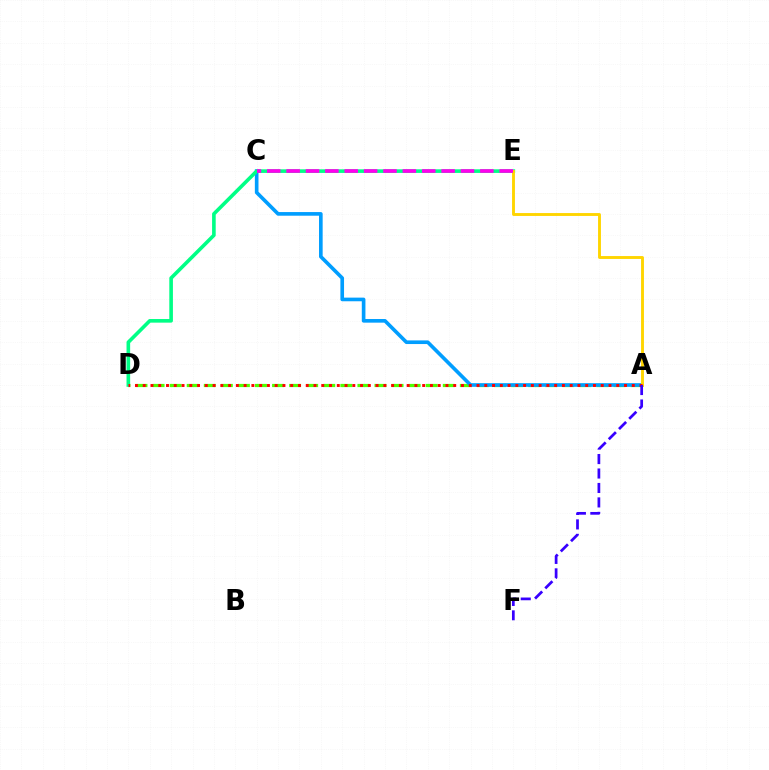{('A', 'D'): [{'color': '#4fff00', 'line_style': 'dashed', 'thickness': 2.32}, {'color': '#ff0000', 'line_style': 'dotted', 'thickness': 2.11}], ('A', 'C'): [{'color': '#009eff', 'line_style': 'solid', 'thickness': 2.62}], ('D', 'E'): [{'color': '#00ff86', 'line_style': 'solid', 'thickness': 2.61}], ('A', 'E'): [{'color': '#ffd500', 'line_style': 'solid', 'thickness': 2.08}], ('C', 'E'): [{'color': '#ff00ed', 'line_style': 'dashed', 'thickness': 2.63}], ('A', 'F'): [{'color': '#3700ff', 'line_style': 'dashed', 'thickness': 1.96}]}